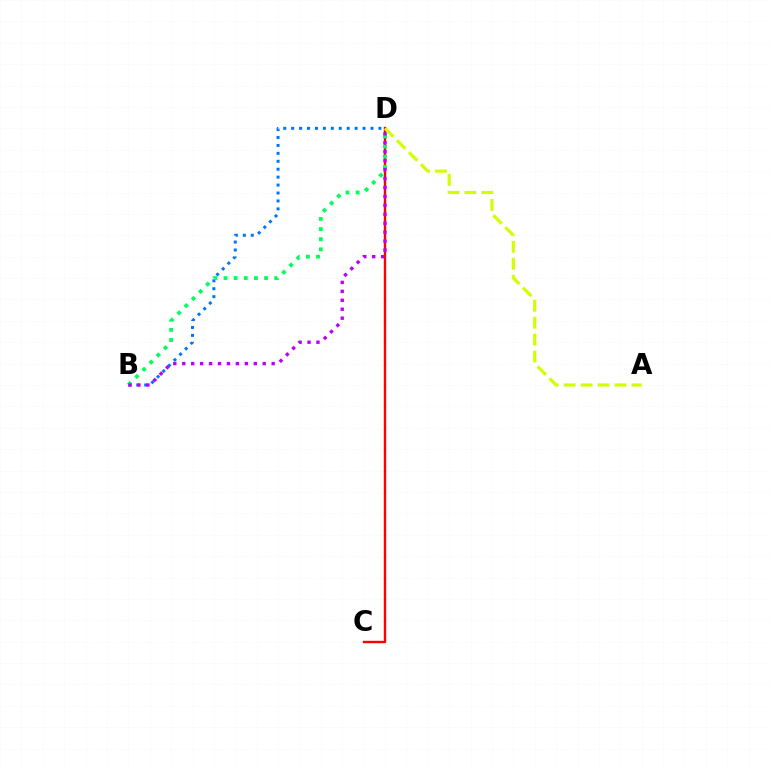{('C', 'D'): [{'color': '#ff0000', 'line_style': 'solid', 'thickness': 1.73}], ('A', 'D'): [{'color': '#d1ff00', 'line_style': 'dashed', 'thickness': 2.3}], ('B', 'D'): [{'color': '#0074ff', 'line_style': 'dotted', 'thickness': 2.15}, {'color': '#00ff5c', 'line_style': 'dotted', 'thickness': 2.75}, {'color': '#b900ff', 'line_style': 'dotted', 'thickness': 2.43}]}